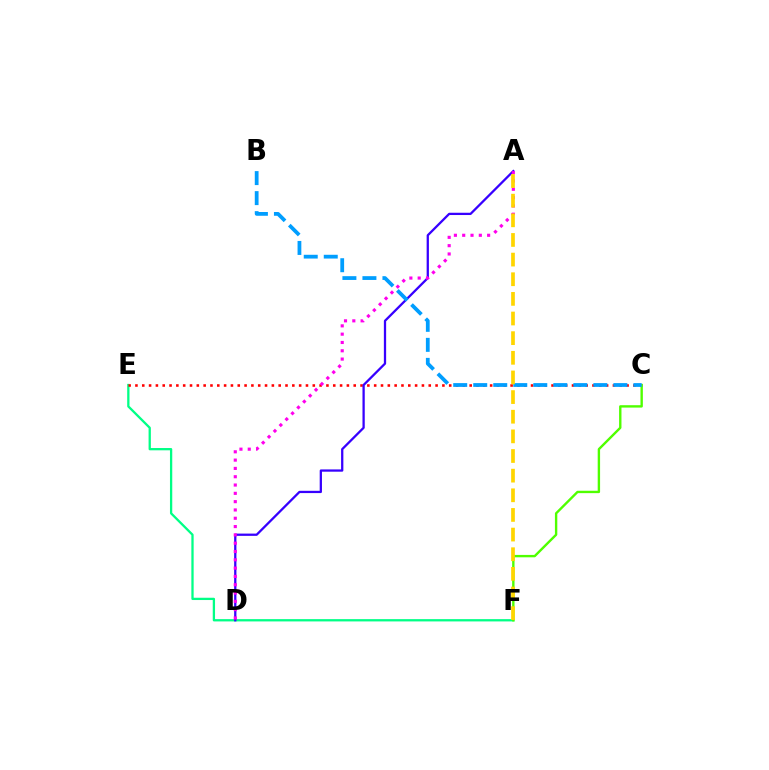{('E', 'F'): [{'color': '#00ff86', 'line_style': 'solid', 'thickness': 1.65}], ('C', 'E'): [{'color': '#ff0000', 'line_style': 'dotted', 'thickness': 1.85}], ('A', 'D'): [{'color': '#3700ff', 'line_style': 'solid', 'thickness': 1.64}, {'color': '#ff00ed', 'line_style': 'dotted', 'thickness': 2.26}], ('C', 'F'): [{'color': '#4fff00', 'line_style': 'solid', 'thickness': 1.72}], ('B', 'C'): [{'color': '#009eff', 'line_style': 'dashed', 'thickness': 2.72}], ('A', 'F'): [{'color': '#ffd500', 'line_style': 'dashed', 'thickness': 2.67}]}